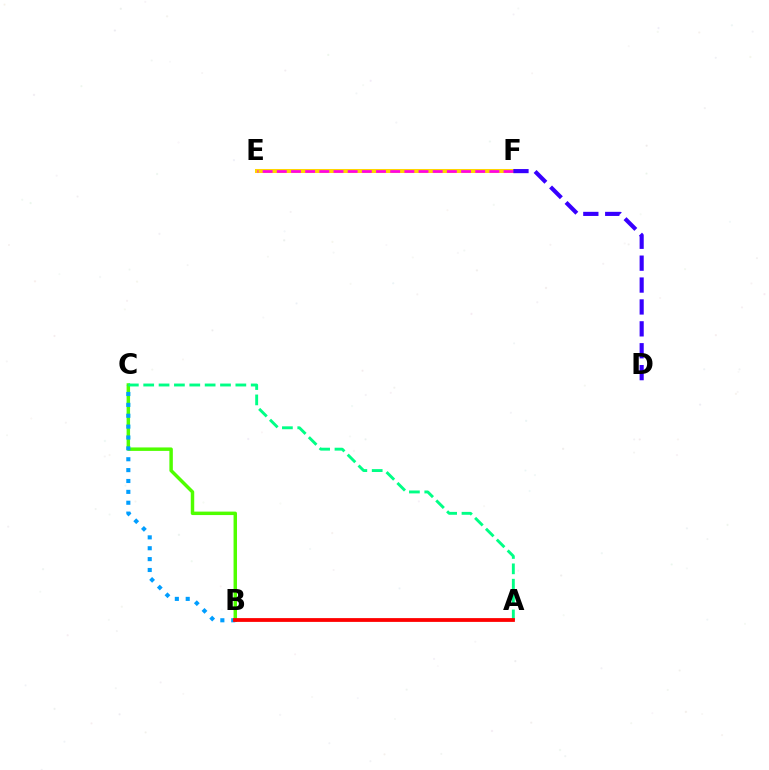{('E', 'F'): [{'color': '#ffd500', 'line_style': 'solid', 'thickness': 2.91}, {'color': '#ff00ed', 'line_style': 'dashed', 'thickness': 1.93}], ('B', 'C'): [{'color': '#4fff00', 'line_style': 'solid', 'thickness': 2.49}, {'color': '#009eff', 'line_style': 'dotted', 'thickness': 2.95}], ('A', 'C'): [{'color': '#00ff86', 'line_style': 'dashed', 'thickness': 2.09}], ('A', 'B'): [{'color': '#ff0000', 'line_style': 'solid', 'thickness': 2.72}], ('D', 'F'): [{'color': '#3700ff', 'line_style': 'dashed', 'thickness': 2.97}]}